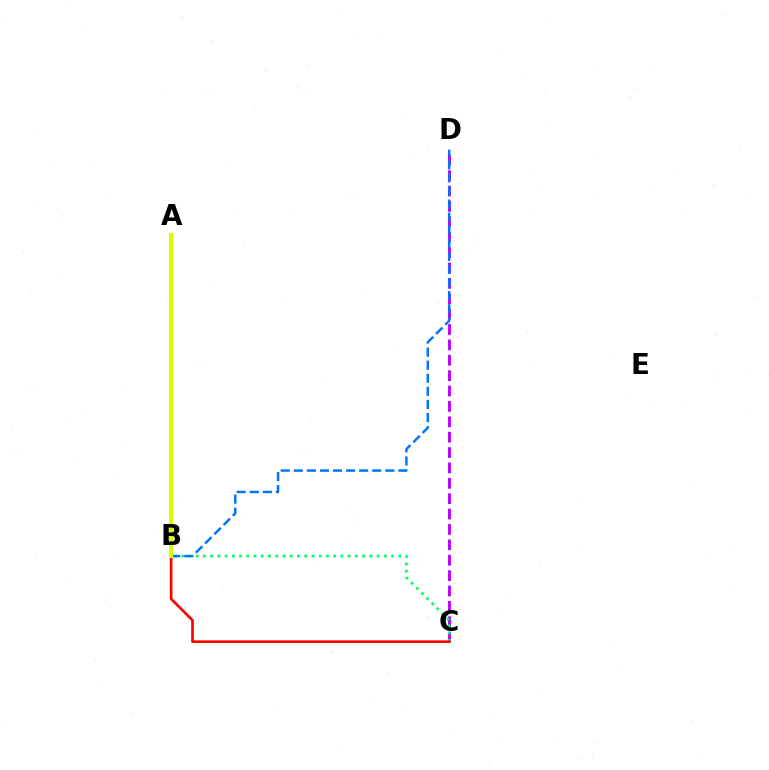{('C', 'D'): [{'color': '#b900ff', 'line_style': 'dashed', 'thickness': 2.09}], ('B', 'C'): [{'color': '#00ff5c', 'line_style': 'dotted', 'thickness': 1.97}, {'color': '#ff0000', 'line_style': 'solid', 'thickness': 1.91}], ('B', 'D'): [{'color': '#0074ff', 'line_style': 'dashed', 'thickness': 1.78}], ('A', 'B'): [{'color': '#d1ff00', 'line_style': 'solid', 'thickness': 2.87}]}